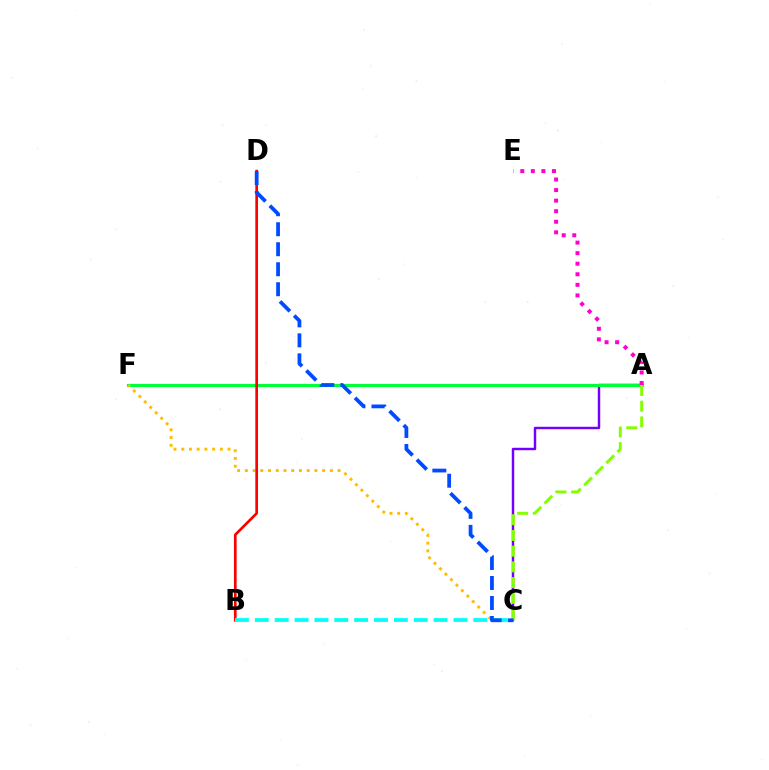{('A', 'C'): [{'color': '#7200ff', 'line_style': 'solid', 'thickness': 1.76}, {'color': '#84ff00', 'line_style': 'dashed', 'thickness': 2.13}], ('A', 'F'): [{'color': '#00ff39', 'line_style': 'solid', 'thickness': 2.27}], ('A', 'E'): [{'color': '#ff00cf', 'line_style': 'dotted', 'thickness': 2.87}], ('C', 'F'): [{'color': '#ffbd00', 'line_style': 'dotted', 'thickness': 2.1}], ('B', 'D'): [{'color': '#ff0000', 'line_style': 'solid', 'thickness': 1.94}], ('B', 'C'): [{'color': '#00fff6', 'line_style': 'dashed', 'thickness': 2.7}], ('C', 'D'): [{'color': '#004bff', 'line_style': 'dashed', 'thickness': 2.72}]}